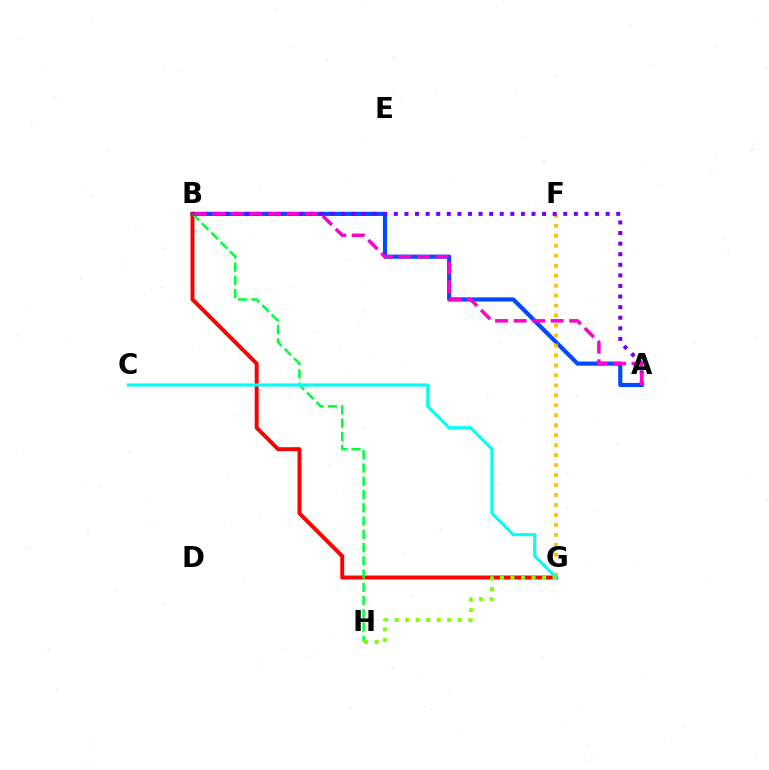{('A', 'B'): [{'color': '#004bff', 'line_style': 'solid', 'thickness': 2.99}, {'color': '#7200ff', 'line_style': 'dotted', 'thickness': 2.88}, {'color': '#ff00cf', 'line_style': 'dashed', 'thickness': 2.52}], ('B', 'G'): [{'color': '#ff0000', 'line_style': 'solid', 'thickness': 2.84}], ('F', 'G'): [{'color': '#ffbd00', 'line_style': 'dotted', 'thickness': 2.71}], ('B', 'H'): [{'color': '#00ff39', 'line_style': 'dashed', 'thickness': 1.8}], ('C', 'G'): [{'color': '#00fff6', 'line_style': 'solid', 'thickness': 2.25}], ('G', 'H'): [{'color': '#84ff00', 'line_style': 'dotted', 'thickness': 2.86}]}